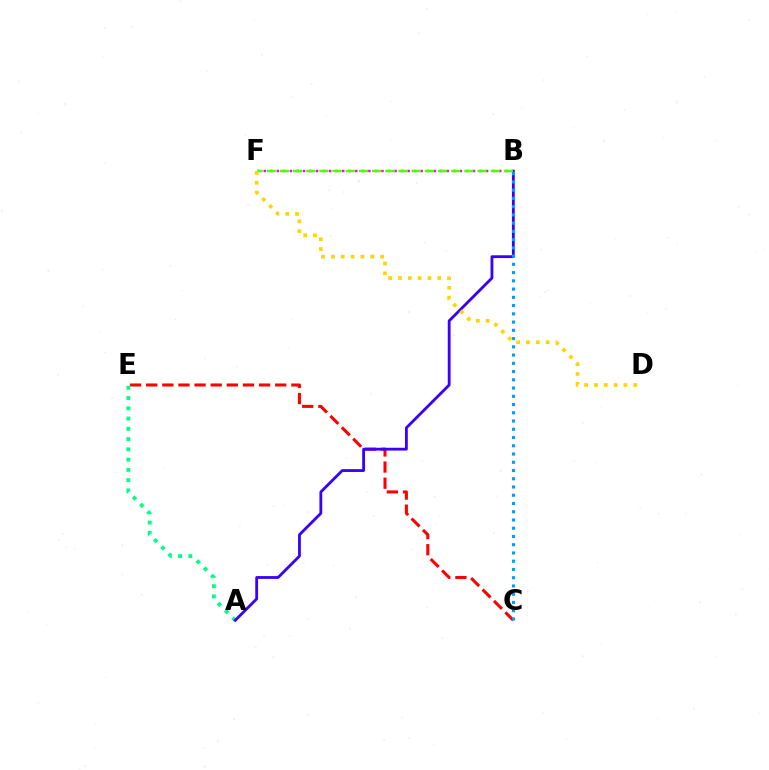{('C', 'E'): [{'color': '#ff0000', 'line_style': 'dashed', 'thickness': 2.19}], ('B', 'F'): [{'color': '#ff00ed', 'line_style': 'dotted', 'thickness': 1.78}, {'color': '#4fff00', 'line_style': 'dashed', 'thickness': 1.79}], ('A', 'E'): [{'color': '#00ff86', 'line_style': 'dotted', 'thickness': 2.79}], ('A', 'B'): [{'color': '#3700ff', 'line_style': 'solid', 'thickness': 2.02}], ('B', 'C'): [{'color': '#009eff', 'line_style': 'dotted', 'thickness': 2.24}], ('D', 'F'): [{'color': '#ffd500', 'line_style': 'dotted', 'thickness': 2.67}]}